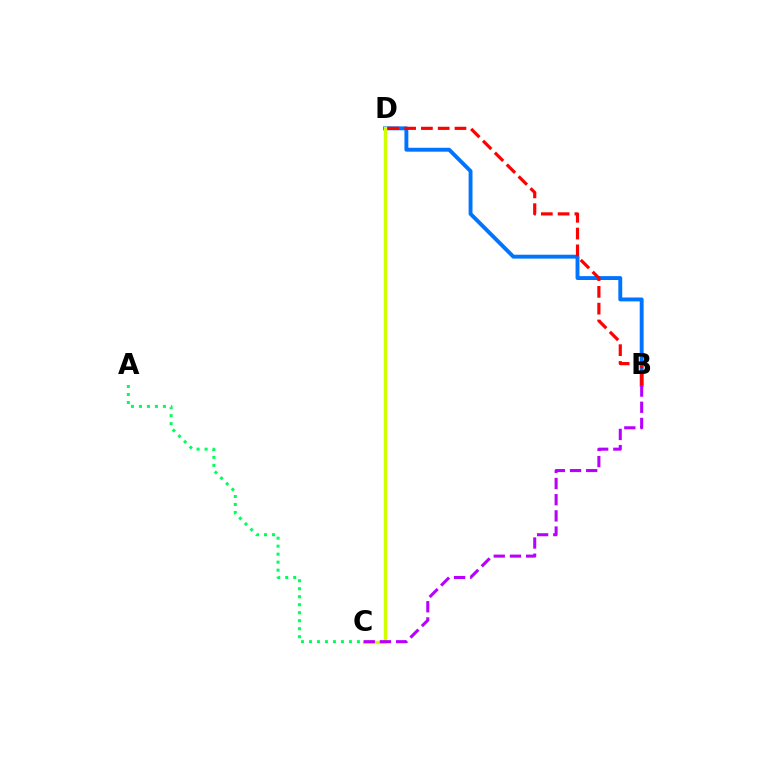{('A', 'C'): [{'color': '#00ff5c', 'line_style': 'dotted', 'thickness': 2.17}], ('B', 'D'): [{'color': '#0074ff', 'line_style': 'solid', 'thickness': 2.81}, {'color': '#ff0000', 'line_style': 'dashed', 'thickness': 2.28}], ('C', 'D'): [{'color': '#d1ff00', 'line_style': 'solid', 'thickness': 2.46}], ('B', 'C'): [{'color': '#b900ff', 'line_style': 'dashed', 'thickness': 2.2}]}